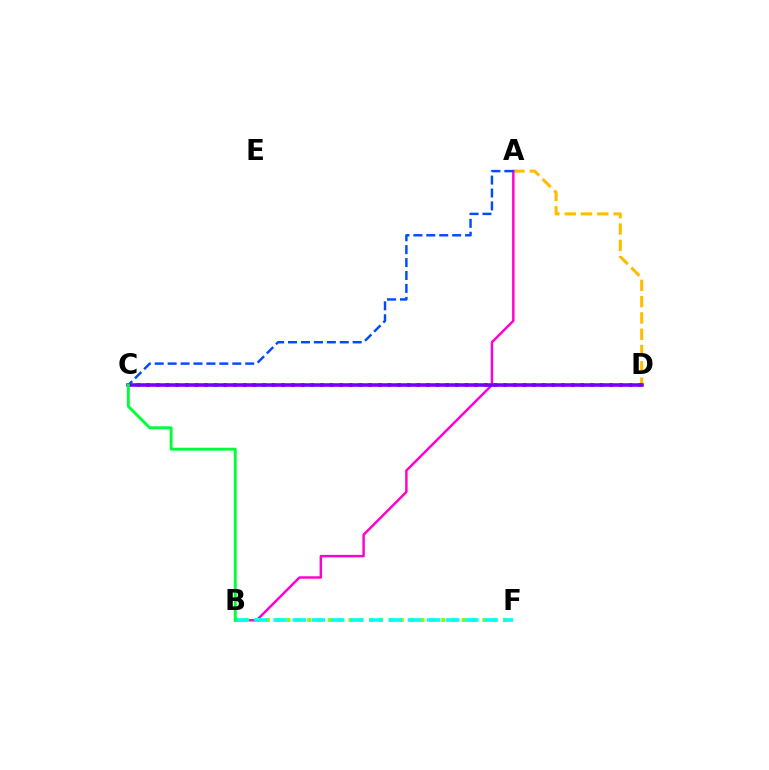{('A', 'D'): [{'color': '#ffbd00', 'line_style': 'dashed', 'thickness': 2.21}], ('A', 'B'): [{'color': '#ff00cf', 'line_style': 'solid', 'thickness': 1.77}], ('C', 'D'): [{'color': '#ff0000', 'line_style': 'dotted', 'thickness': 2.62}, {'color': '#7200ff', 'line_style': 'solid', 'thickness': 2.56}], ('B', 'F'): [{'color': '#84ff00', 'line_style': 'dotted', 'thickness': 2.8}, {'color': '#00fff6', 'line_style': 'dashed', 'thickness': 2.61}], ('A', 'C'): [{'color': '#004bff', 'line_style': 'dashed', 'thickness': 1.76}], ('B', 'C'): [{'color': '#00ff39', 'line_style': 'solid', 'thickness': 2.1}]}